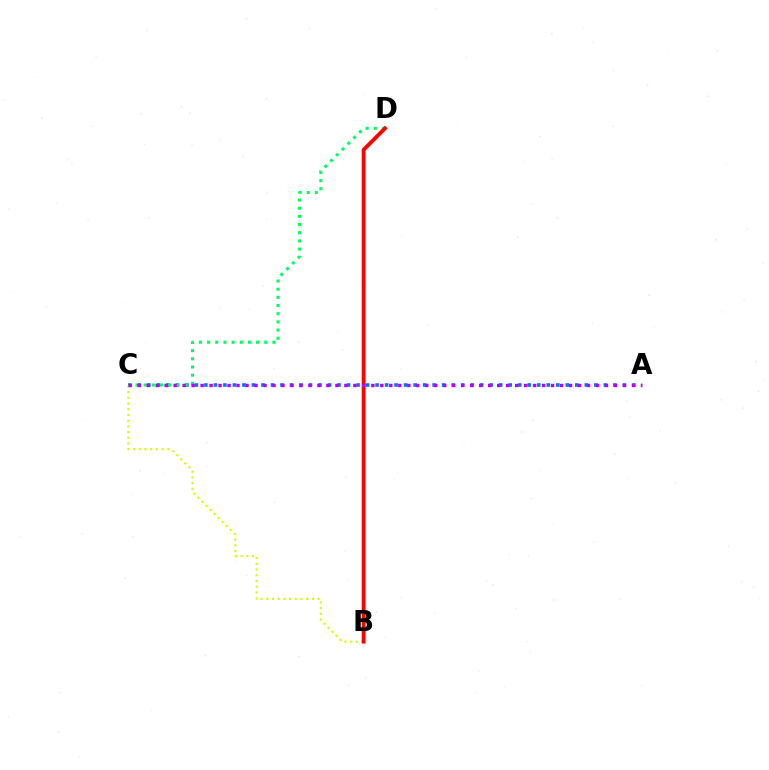{('A', 'C'): [{'color': '#0074ff', 'line_style': 'dotted', 'thickness': 2.58}, {'color': '#b900ff', 'line_style': 'dotted', 'thickness': 2.44}], ('B', 'C'): [{'color': '#d1ff00', 'line_style': 'dotted', 'thickness': 1.55}], ('C', 'D'): [{'color': '#00ff5c', 'line_style': 'dotted', 'thickness': 2.22}], ('B', 'D'): [{'color': '#ff0000', 'line_style': 'solid', 'thickness': 2.76}]}